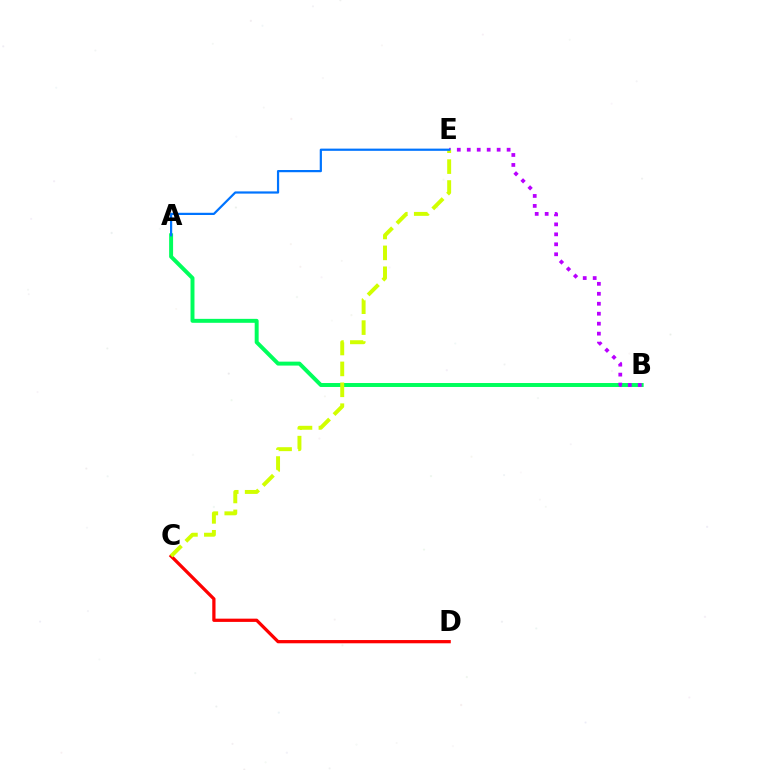{('A', 'B'): [{'color': '#00ff5c', 'line_style': 'solid', 'thickness': 2.85}], ('C', 'D'): [{'color': '#ff0000', 'line_style': 'solid', 'thickness': 2.34}], ('B', 'E'): [{'color': '#b900ff', 'line_style': 'dotted', 'thickness': 2.71}], ('C', 'E'): [{'color': '#d1ff00', 'line_style': 'dashed', 'thickness': 2.84}], ('A', 'E'): [{'color': '#0074ff', 'line_style': 'solid', 'thickness': 1.59}]}